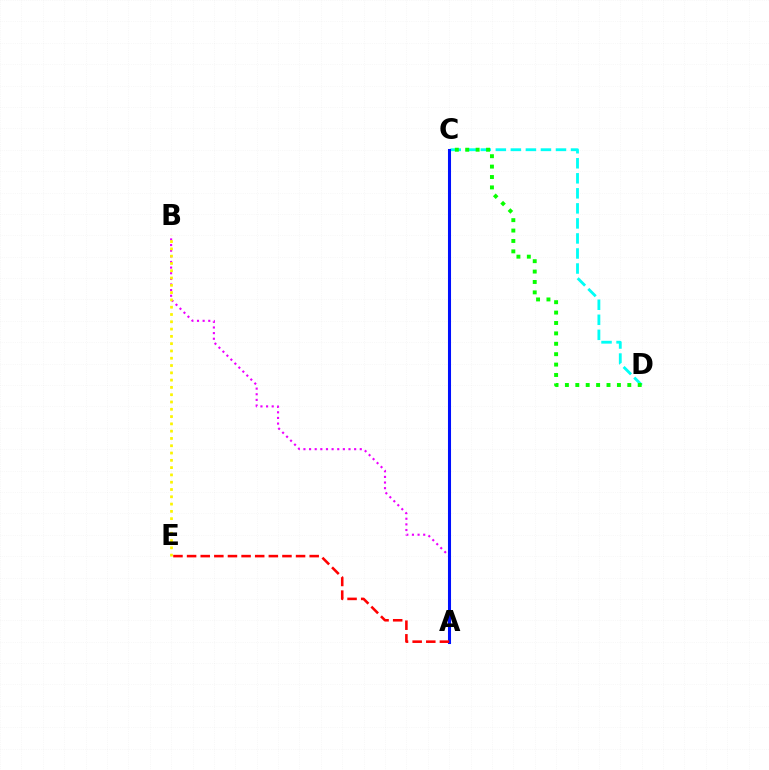{('C', 'D'): [{'color': '#00fff6', 'line_style': 'dashed', 'thickness': 2.04}, {'color': '#08ff00', 'line_style': 'dotted', 'thickness': 2.83}], ('A', 'B'): [{'color': '#ee00ff', 'line_style': 'dotted', 'thickness': 1.53}], ('B', 'E'): [{'color': '#fcf500', 'line_style': 'dotted', 'thickness': 1.98}], ('A', 'C'): [{'color': '#0010ff', 'line_style': 'solid', 'thickness': 2.2}], ('A', 'E'): [{'color': '#ff0000', 'line_style': 'dashed', 'thickness': 1.85}]}